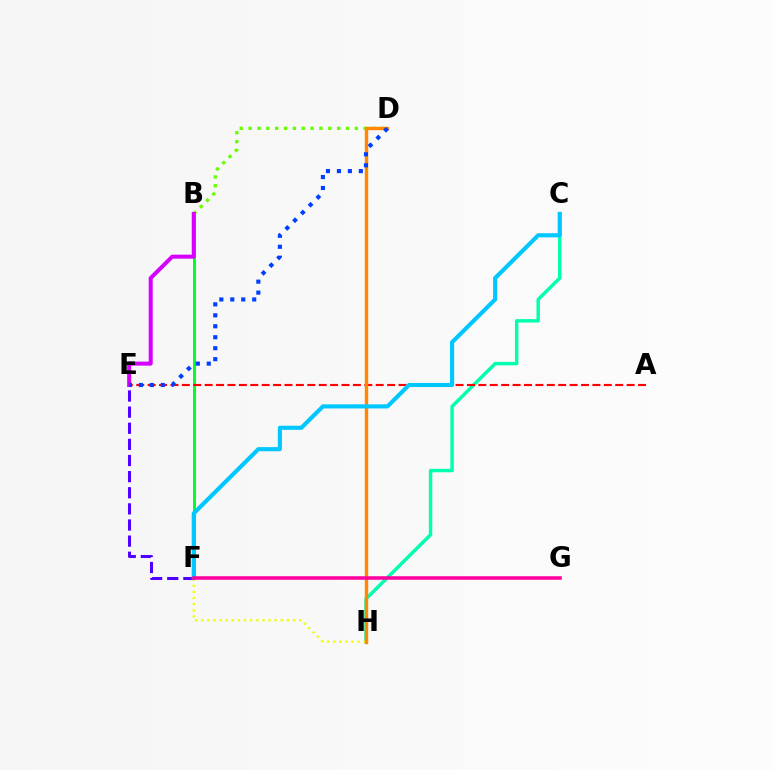{('B', 'D'): [{'color': '#66ff00', 'line_style': 'dotted', 'thickness': 2.41}], ('C', 'H'): [{'color': '#00ffaf', 'line_style': 'solid', 'thickness': 2.47}], ('B', 'F'): [{'color': '#00ff27', 'line_style': 'solid', 'thickness': 2.14}], ('A', 'E'): [{'color': '#ff0000', 'line_style': 'dashed', 'thickness': 1.55}], ('F', 'H'): [{'color': '#eeff00', 'line_style': 'dotted', 'thickness': 1.66}], ('D', 'H'): [{'color': '#ff8800', 'line_style': 'solid', 'thickness': 2.45}], ('E', 'F'): [{'color': '#4f00ff', 'line_style': 'dashed', 'thickness': 2.19}], ('B', 'E'): [{'color': '#d600ff', 'line_style': 'solid', 'thickness': 2.89}], ('C', 'F'): [{'color': '#00c7ff', 'line_style': 'solid', 'thickness': 2.97}], ('D', 'E'): [{'color': '#003fff', 'line_style': 'dotted', 'thickness': 2.98}], ('F', 'G'): [{'color': '#ff00a0', 'line_style': 'solid', 'thickness': 2.55}]}